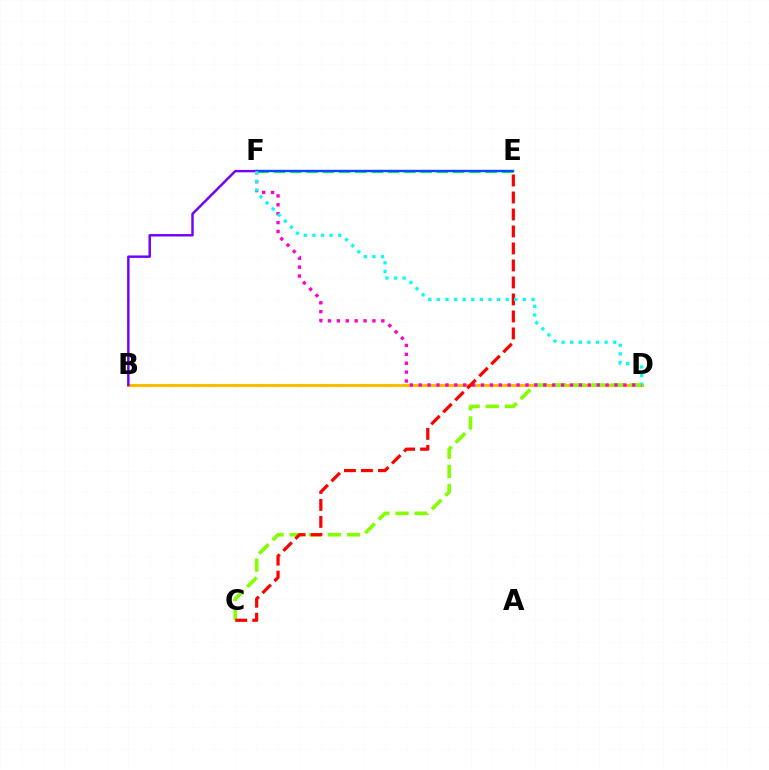{('E', 'F'): [{'color': '#00ff39', 'line_style': 'dashed', 'thickness': 2.21}, {'color': '#004bff', 'line_style': 'solid', 'thickness': 1.73}], ('B', 'D'): [{'color': '#ffbd00', 'line_style': 'solid', 'thickness': 2.22}], ('C', 'D'): [{'color': '#84ff00', 'line_style': 'dashed', 'thickness': 2.6}], ('B', 'F'): [{'color': '#7200ff', 'line_style': 'solid', 'thickness': 1.75}], ('D', 'F'): [{'color': '#ff00cf', 'line_style': 'dotted', 'thickness': 2.42}, {'color': '#00fff6', 'line_style': 'dotted', 'thickness': 2.34}], ('C', 'E'): [{'color': '#ff0000', 'line_style': 'dashed', 'thickness': 2.31}]}